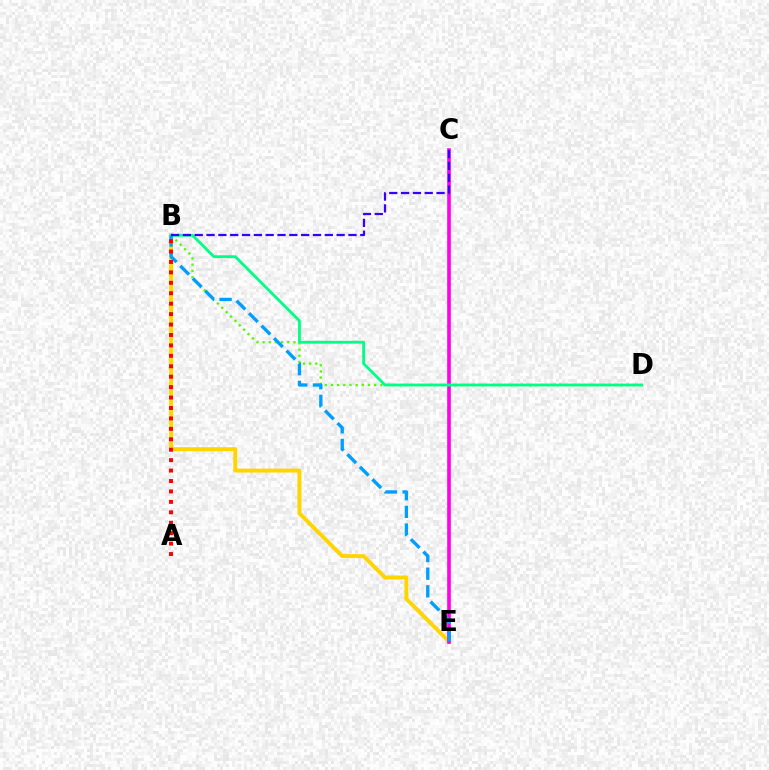{('B', 'E'): [{'color': '#ffd500', 'line_style': 'solid', 'thickness': 2.83}, {'color': '#009eff', 'line_style': 'dashed', 'thickness': 2.4}], ('C', 'E'): [{'color': '#ff00ed', 'line_style': 'solid', 'thickness': 2.62}], ('B', 'D'): [{'color': '#4fff00', 'line_style': 'dotted', 'thickness': 1.68}, {'color': '#00ff86', 'line_style': 'solid', 'thickness': 2.03}], ('A', 'B'): [{'color': '#ff0000', 'line_style': 'dotted', 'thickness': 2.83}], ('B', 'C'): [{'color': '#3700ff', 'line_style': 'dashed', 'thickness': 1.61}]}